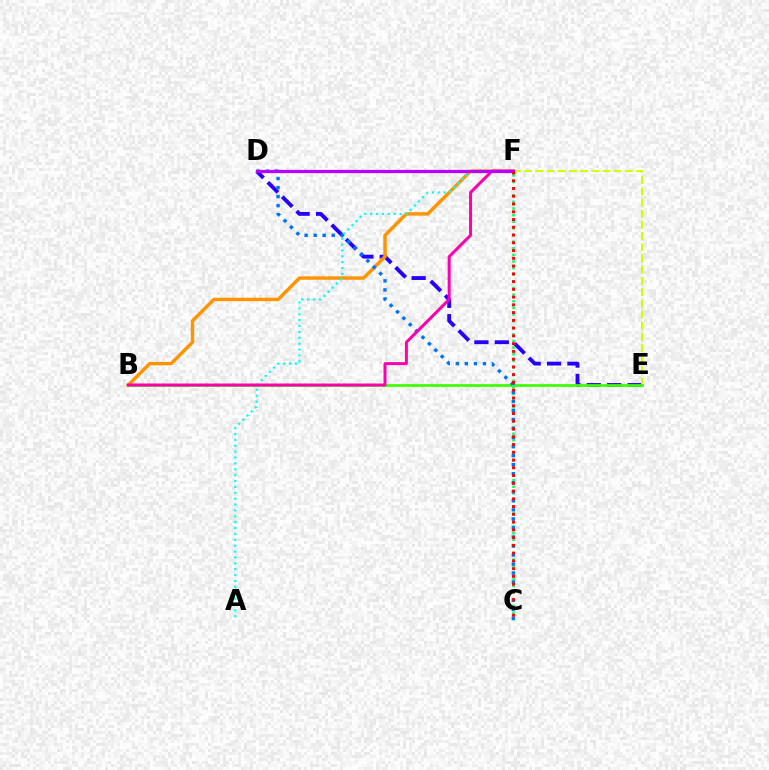{('D', 'E'): [{'color': '#2500ff', 'line_style': 'dashed', 'thickness': 2.77}], ('B', 'F'): [{'color': '#ff9400', 'line_style': 'solid', 'thickness': 2.47}, {'color': '#ff00ac', 'line_style': 'solid', 'thickness': 2.15}], ('E', 'F'): [{'color': '#d1ff00', 'line_style': 'dashed', 'thickness': 1.52}], ('C', 'F'): [{'color': '#00ff5c', 'line_style': 'dotted', 'thickness': 1.8}, {'color': '#ff0000', 'line_style': 'dotted', 'thickness': 2.11}], ('A', 'F'): [{'color': '#00fff6', 'line_style': 'dotted', 'thickness': 1.6}], ('B', 'E'): [{'color': '#3dff00', 'line_style': 'solid', 'thickness': 1.97}], ('C', 'D'): [{'color': '#0074ff', 'line_style': 'dotted', 'thickness': 2.46}], ('D', 'F'): [{'color': '#b900ff', 'line_style': 'solid', 'thickness': 2.32}]}